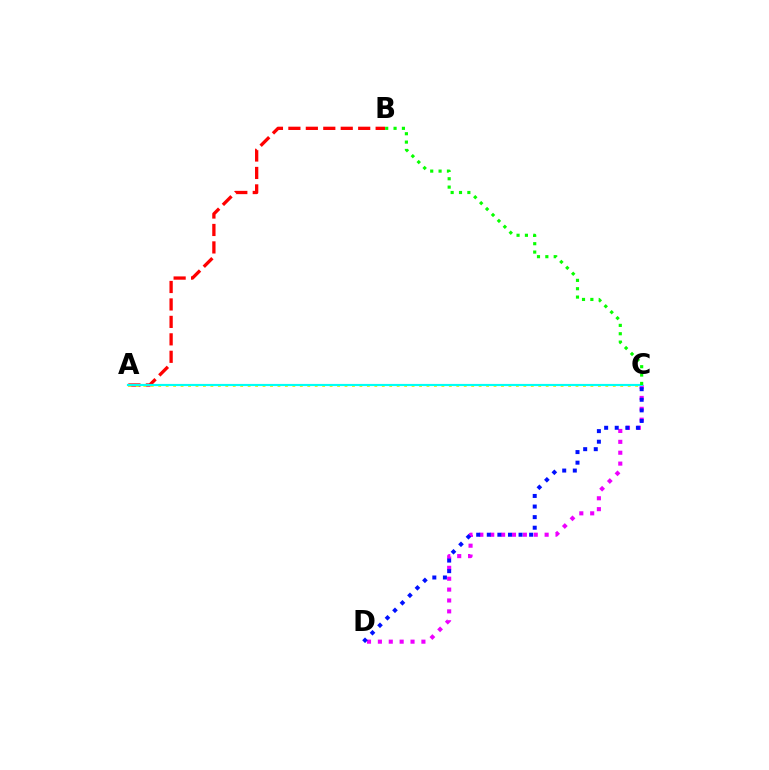{('C', 'D'): [{'color': '#ee00ff', 'line_style': 'dotted', 'thickness': 2.96}, {'color': '#0010ff', 'line_style': 'dotted', 'thickness': 2.88}], ('A', 'B'): [{'color': '#ff0000', 'line_style': 'dashed', 'thickness': 2.37}], ('A', 'C'): [{'color': '#fcf500', 'line_style': 'dotted', 'thickness': 2.02}, {'color': '#00fff6', 'line_style': 'solid', 'thickness': 1.56}], ('B', 'C'): [{'color': '#08ff00', 'line_style': 'dotted', 'thickness': 2.27}]}